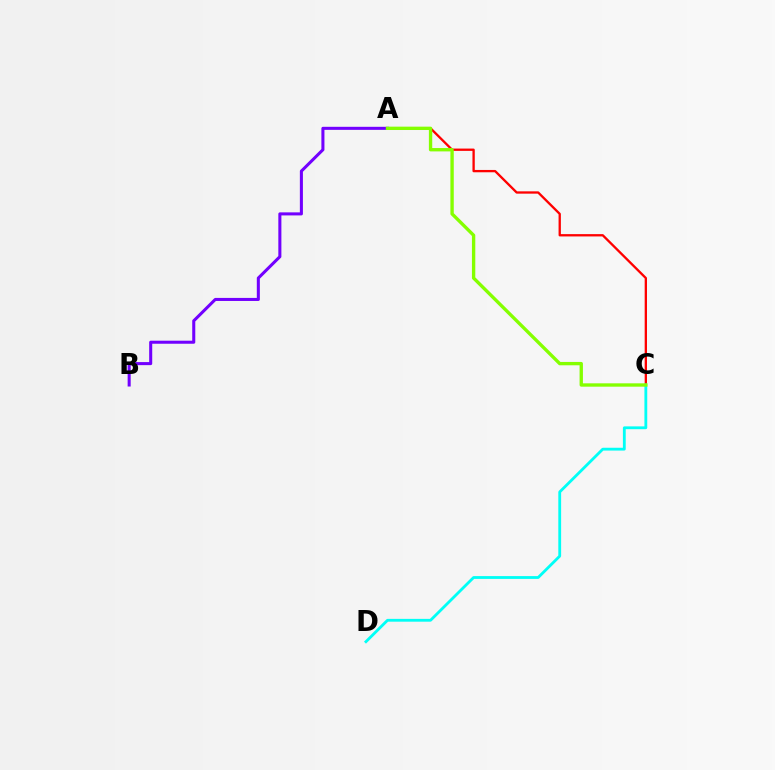{('A', 'C'): [{'color': '#ff0000', 'line_style': 'solid', 'thickness': 1.67}, {'color': '#84ff00', 'line_style': 'solid', 'thickness': 2.41}], ('A', 'B'): [{'color': '#7200ff', 'line_style': 'solid', 'thickness': 2.2}], ('C', 'D'): [{'color': '#00fff6', 'line_style': 'solid', 'thickness': 2.03}]}